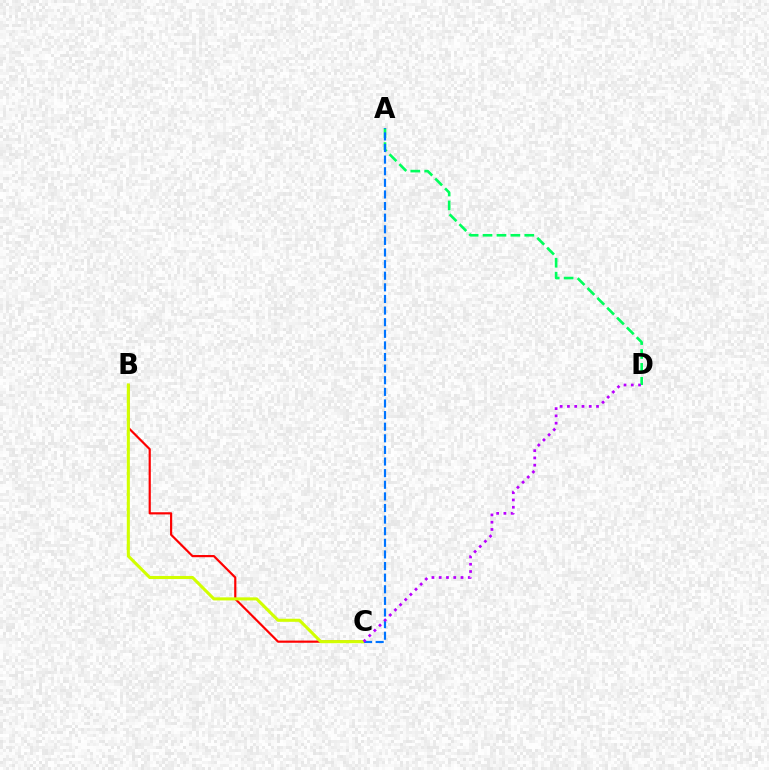{('A', 'D'): [{'color': '#00ff5c', 'line_style': 'dashed', 'thickness': 1.89}], ('B', 'C'): [{'color': '#ff0000', 'line_style': 'solid', 'thickness': 1.57}, {'color': '#d1ff00', 'line_style': 'solid', 'thickness': 2.21}], ('A', 'C'): [{'color': '#0074ff', 'line_style': 'dashed', 'thickness': 1.58}], ('C', 'D'): [{'color': '#b900ff', 'line_style': 'dotted', 'thickness': 1.98}]}